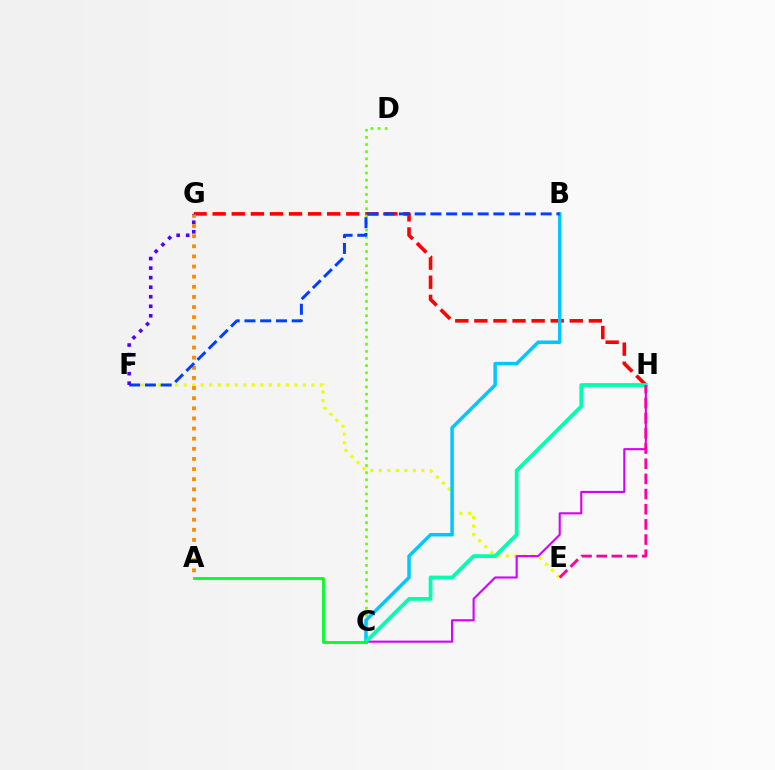{('E', 'F'): [{'color': '#eeff00', 'line_style': 'dotted', 'thickness': 2.31}], ('G', 'H'): [{'color': '#ff0000', 'line_style': 'dashed', 'thickness': 2.59}], ('C', 'D'): [{'color': '#66ff00', 'line_style': 'dotted', 'thickness': 1.94}], ('A', 'G'): [{'color': '#ff8800', 'line_style': 'dotted', 'thickness': 2.75}], ('B', 'C'): [{'color': '#00c7ff', 'line_style': 'solid', 'thickness': 2.52}], ('C', 'H'): [{'color': '#d600ff', 'line_style': 'solid', 'thickness': 1.52}, {'color': '#00ffaf', 'line_style': 'solid', 'thickness': 2.73}], ('B', 'F'): [{'color': '#003fff', 'line_style': 'dashed', 'thickness': 2.14}], ('F', 'G'): [{'color': '#4f00ff', 'line_style': 'dotted', 'thickness': 2.59}], ('A', 'C'): [{'color': '#00ff27', 'line_style': 'solid', 'thickness': 2.01}], ('E', 'H'): [{'color': '#ff00a0', 'line_style': 'dashed', 'thickness': 2.06}]}